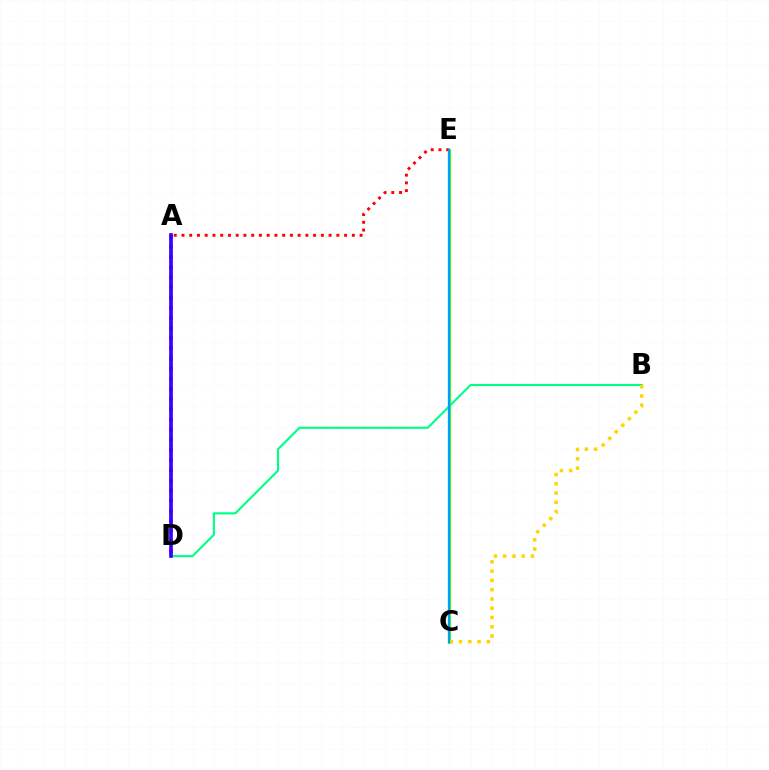{('C', 'E'): [{'color': '#4fff00', 'line_style': 'solid', 'thickness': 2.24}, {'color': '#009eff', 'line_style': 'solid', 'thickness': 1.62}], ('B', 'D'): [{'color': '#00ff86', 'line_style': 'solid', 'thickness': 1.53}], ('A', 'D'): [{'color': '#ff00ed', 'line_style': 'dotted', 'thickness': 2.75}, {'color': '#3700ff', 'line_style': 'solid', 'thickness': 2.65}], ('B', 'C'): [{'color': '#ffd500', 'line_style': 'dotted', 'thickness': 2.52}], ('A', 'E'): [{'color': '#ff0000', 'line_style': 'dotted', 'thickness': 2.1}]}